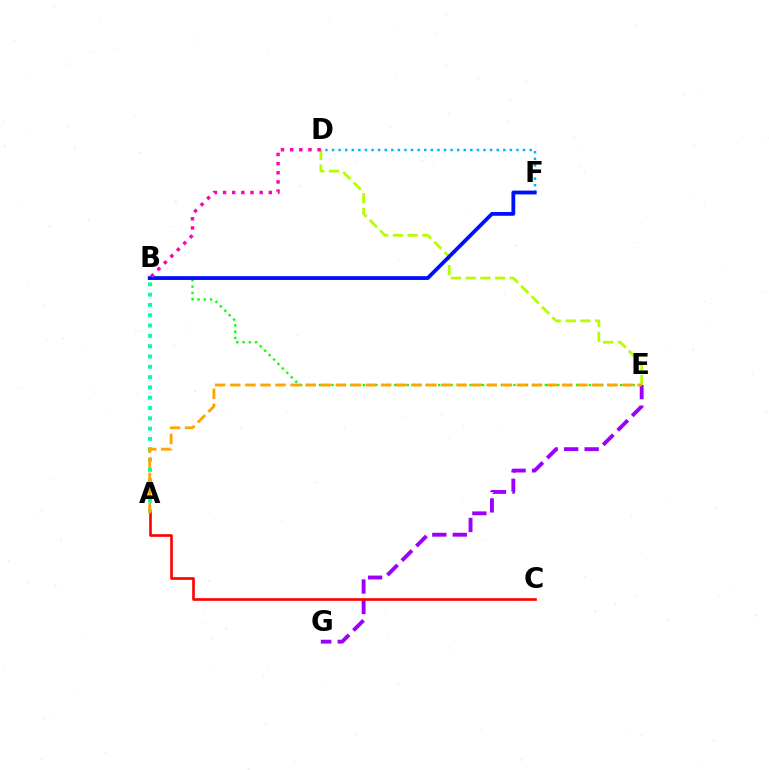{('E', 'G'): [{'color': '#9b00ff', 'line_style': 'dashed', 'thickness': 2.78}], ('B', 'E'): [{'color': '#08ff00', 'line_style': 'dotted', 'thickness': 1.7}], ('D', 'F'): [{'color': '#00b5ff', 'line_style': 'dotted', 'thickness': 1.79}], ('D', 'E'): [{'color': '#b3ff00', 'line_style': 'dashed', 'thickness': 2.0}], ('B', 'F'): [{'color': '#0010ff', 'line_style': 'solid', 'thickness': 2.74}], ('A', 'B'): [{'color': '#00ff9d', 'line_style': 'dotted', 'thickness': 2.8}], ('A', 'C'): [{'color': '#ff0000', 'line_style': 'solid', 'thickness': 1.91}], ('B', 'D'): [{'color': '#ff00bd', 'line_style': 'dotted', 'thickness': 2.49}], ('A', 'E'): [{'color': '#ffa500', 'line_style': 'dashed', 'thickness': 2.05}]}